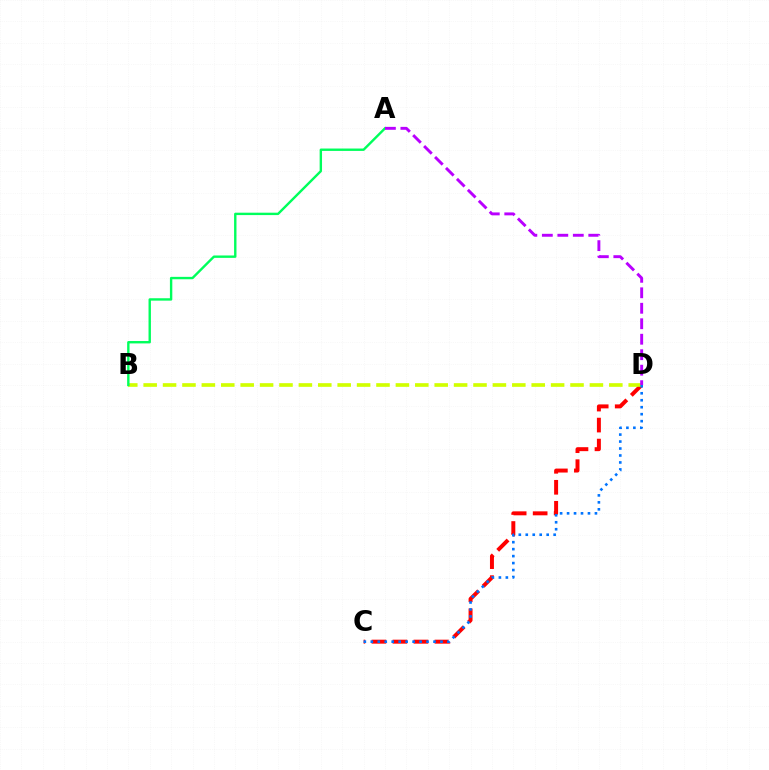{('C', 'D'): [{'color': '#ff0000', 'line_style': 'dashed', 'thickness': 2.85}, {'color': '#0074ff', 'line_style': 'dotted', 'thickness': 1.89}], ('B', 'D'): [{'color': '#d1ff00', 'line_style': 'dashed', 'thickness': 2.64}], ('A', 'B'): [{'color': '#00ff5c', 'line_style': 'solid', 'thickness': 1.72}], ('A', 'D'): [{'color': '#b900ff', 'line_style': 'dashed', 'thickness': 2.1}]}